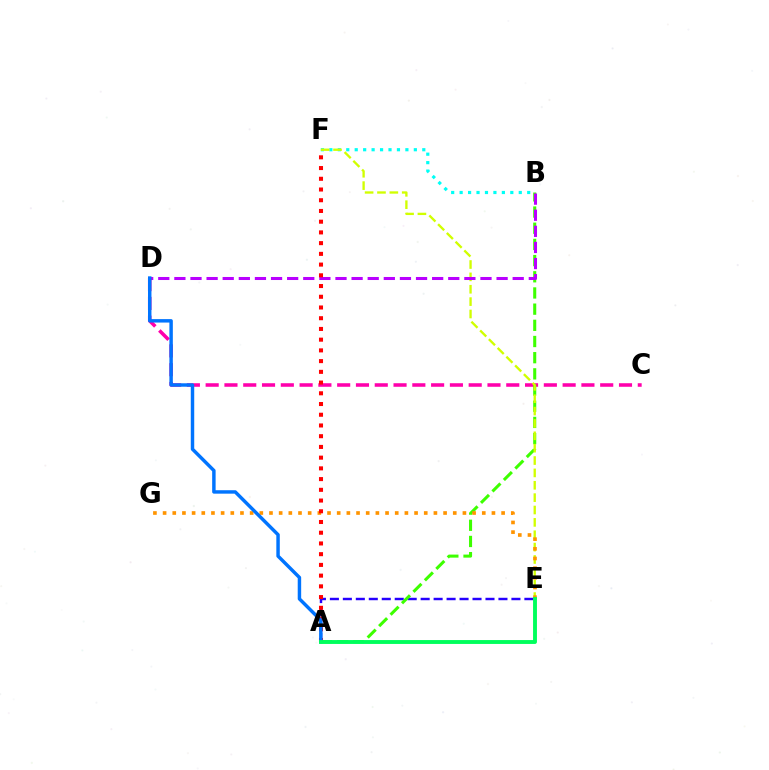{('C', 'D'): [{'color': '#ff00ac', 'line_style': 'dashed', 'thickness': 2.55}], ('A', 'E'): [{'color': '#2500ff', 'line_style': 'dashed', 'thickness': 1.76}, {'color': '#00ff5c', 'line_style': 'solid', 'thickness': 2.79}], ('B', 'F'): [{'color': '#00fff6', 'line_style': 'dotted', 'thickness': 2.3}], ('A', 'B'): [{'color': '#3dff00', 'line_style': 'dashed', 'thickness': 2.2}], ('E', 'F'): [{'color': '#d1ff00', 'line_style': 'dashed', 'thickness': 1.68}], ('B', 'D'): [{'color': '#b900ff', 'line_style': 'dashed', 'thickness': 2.19}], ('E', 'G'): [{'color': '#ff9400', 'line_style': 'dotted', 'thickness': 2.63}], ('A', 'F'): [{'color': '#ff0000', 'line_style': 'dotted', 'thickness': 2.91}], ('A', 'D'): [{'color': '#0074ff', 'line_style': 'solid', 'thickness': 2.48}]}